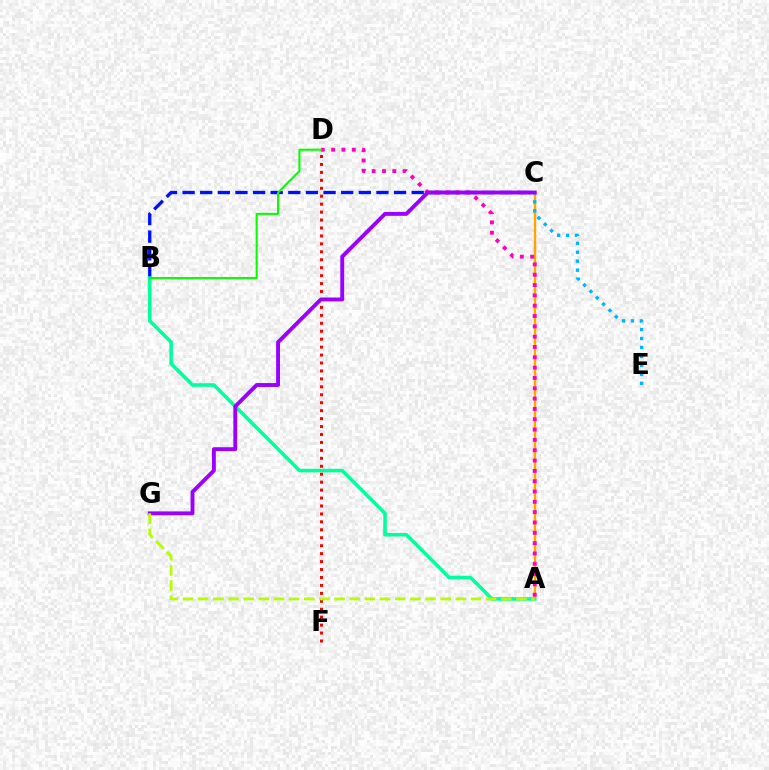{('A', 'C'): [{'color': '#ffa500', 'line_style': 'solid', 'thickness': 1.75}], ('D', 'F'): [{'color': '#ff0000', 'line_style': 'dotted', 'thickness': 2.16}], ('B', 'C'): [{'color': '#0010ff', 'line_style': 'dashed', 'thickness': 2.39}], ('A', 'B'): [{'color': '#00ff9d', 'line_style': 'solid', 'thickness': 2.56}], ('C', 'E'): [{'color': '#00b5ff', 'line_style': 'dotted', 'thickness': 2.43}], ('A', 'D'): [{'color': '#ff00bd', 'line_style': 'dotted', 'thickness': 2.8}], ('C', 'G'): [{'color': '#9b00ff', 'line_style': 'solid', 'thickness': 2.8}], ('A', 'G'): [{'color': '#b3ff00', 'line_style': 'dashed', 'thickness': 2.06}], ('B', 'D'): [{'color': '#08ff00', 'line_style': 'solid', 'thickness': 1.51}]}